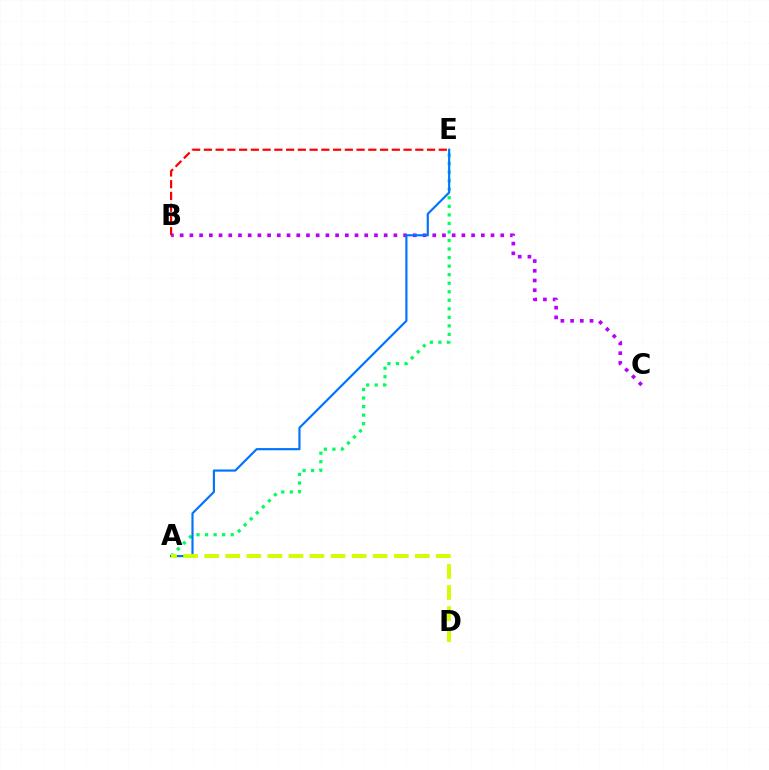{('B', 'C'): [{'color': '#b900ff', 'line_style': 'dotted', 'thickness': 2.64}], ('A', 'E'): [{'color': '#00ff5c', 'line_style': 'dotted', 'thickness': 2.32}, {'color': '#0074ff', 'line_style': 'solid', 'thickness': 1.56}], ('A', 'D'): [{'color': '#d1ff00', 'line_style': 'dashed', 'thickness': 2.86}], ('B', 'E'): [{'color': '#ff0000', 'line_style': 'dashed', 'thickness': 1.6}]}